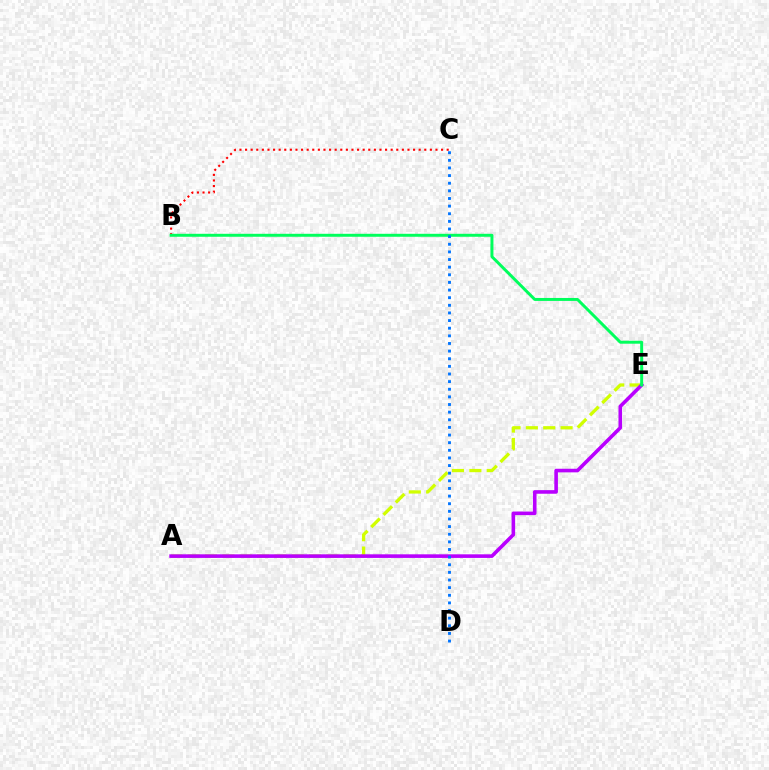{('A', 'E'): [{'color': '#d1ff00', 'line_style': 'dashed', 'thickness': 2.36}, {'color': '#b900ff', 'line_style': 'solid', 'thickness': 2.59}], ('B', 'C'): [{'color': '#ff0000', 'line_style': 'dotted', 'thickness': 1.52}], ('B', 'E'): [{'color': '#00ff5c', 'line_style': 'solid', 'thickness': 2.13}], ('C', 'D'): [{'color': '#0074ff', 'line_style': 'dotted', 'thickness': 2.07}]}